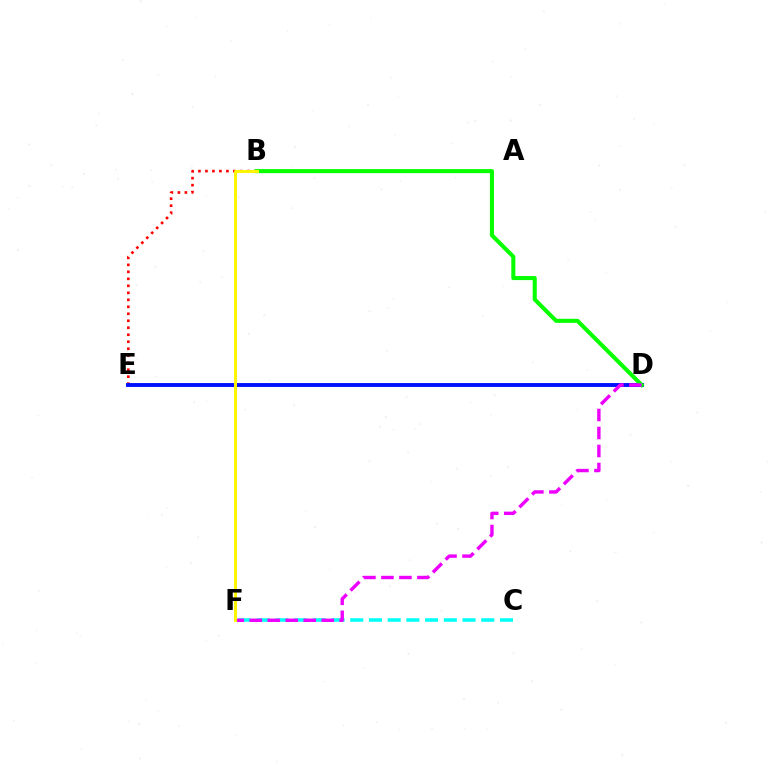{('C', 'F'): [{'color': '#00fff6', 'line_style': 'dashed', 'thickness': 2.54}], ('B', 'E'): [{'color': '#ff0000', 'line_style': 'dotted', 'thickness': 1.9}], ('D', 'E'): [{'color': '#0010ff', 'line_style': 'solid', 'thickness': 2.8}], ('B', 'D'): [{'color': '#08ff00', 'line_style': 'solid', 'thickness': 2.93}], ('D', 'F'): [{'color': '#ee00ff', 'line_style': 'dashed', 'thickness': 2.44}], ('B', 'F'): [{'color': '#fcf500', 'line_style': 'solid', 'thickness': 2.13}]}